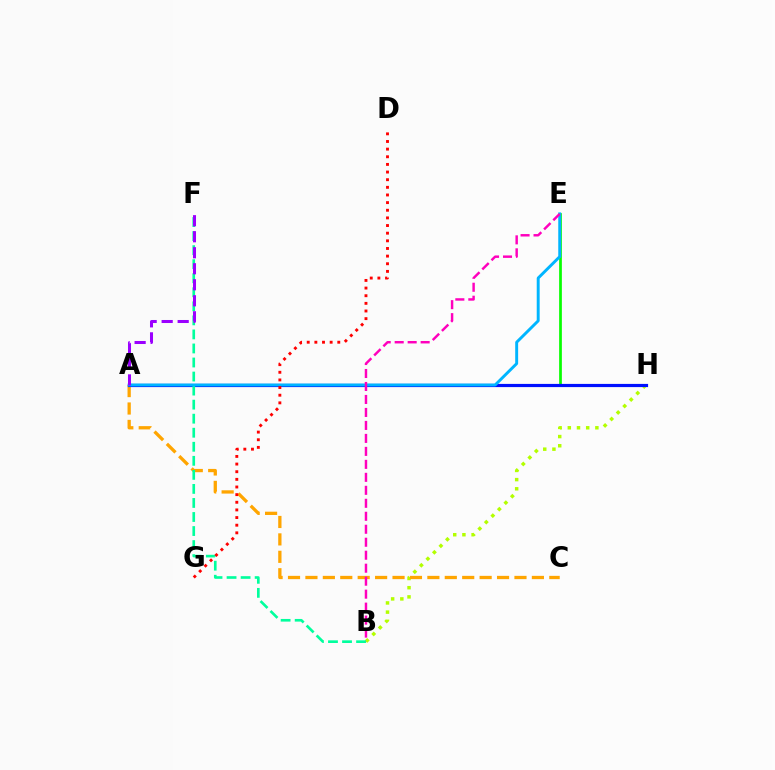{('B', 'H'): [{'color': '#b3ff00', 'line_style': 'dotted', 'thickness': 2.5}], ('A', 'C'): [{'color': '#ffa500', 'line_style': 'dashed', 'thickness': 2.37}], ('E', 'H'): [{'color': '#08ff00', 'line_style': 'solid', 'thickness': 1.96}], ('A', 'H'): [{'color': '#0010ff', 'line_style': 'solid', 'thickness': 2.29}], ('B', 'F'): [{'color': '#00ff9d', 'line_style': 'dashed', 'thickness': 1.91}], ('A', 'E'): [{'color': '#00b5ff', 'line_style': 'solid', 'thickness': 2.11}], ('A', 'F'): [{'color': '#9b00ff', 'line_style': 'dashed', 'thickness': 2.18}], ('B', 'E'): [{'color': '#ff00bd', 'line_style': 'dashed', 'thickness': 1.76}], ('D', 'G'): [{'color': '#ff0000', 'line_style': 'dotted', 'thickness': 2.08}]}